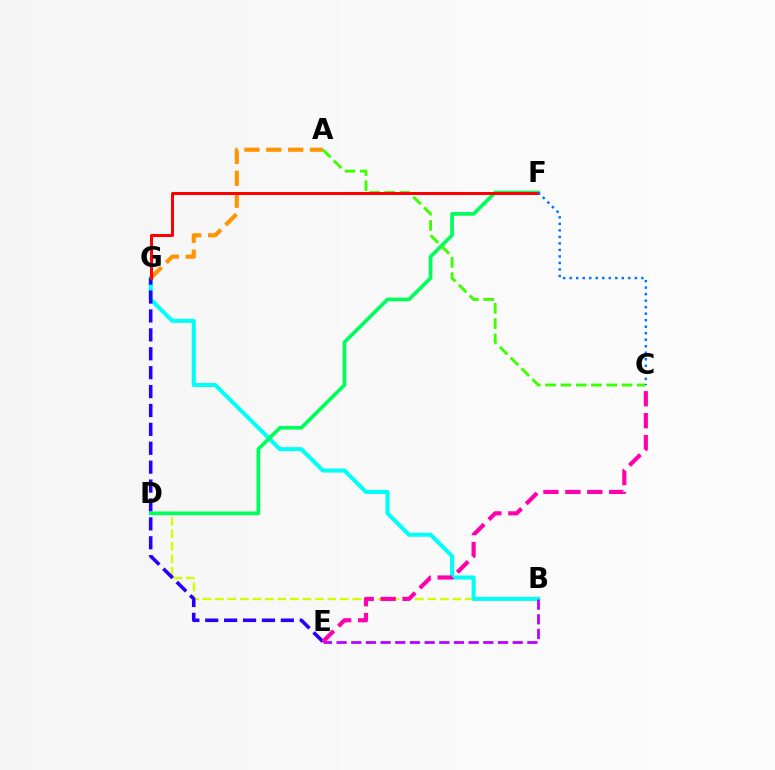{('B', 'D'): [{'color': '#d1ff00', 'line_style': 'dashed', 'thickness': 1.7}], ('B', 'G'): [{'color': '#00fff6', 'line_style': 'solid', 'thickness': 2.92}], ('E', 'G'): [{'color': '#2500ff', 'line_style': 'dashed', 'thickness': 2.57}], ('B', 'E'): [{'color': '#b900ff', 'line_style': 'dashed', 'thickness': 1.99}], ('D', 'F'): [{'color': '#00ff5c', 'line_style': 'solid', 'thickness': 2.66}], ('C', 'E'): [{'color': '#ff00ac', 'line_style': 'dashed', 'thickness': 2.98}], ('A', 'G'): [{'color': '#ff9400', 'line_style': 'dashed', 'thickness': 2.97}], ('A', 'C'): [{'color': '#3dff00', 'line_style': 'dashed', 'thickness': 2.08}], ('F', 'G'): [{'color': '#ff0000', 'line_style': 'solid', 'thickness': 2.16}], ('C', 'F'): [{'color': '#0074ff', 'line_style': 'dotted', 'thickness': 1.77}]}